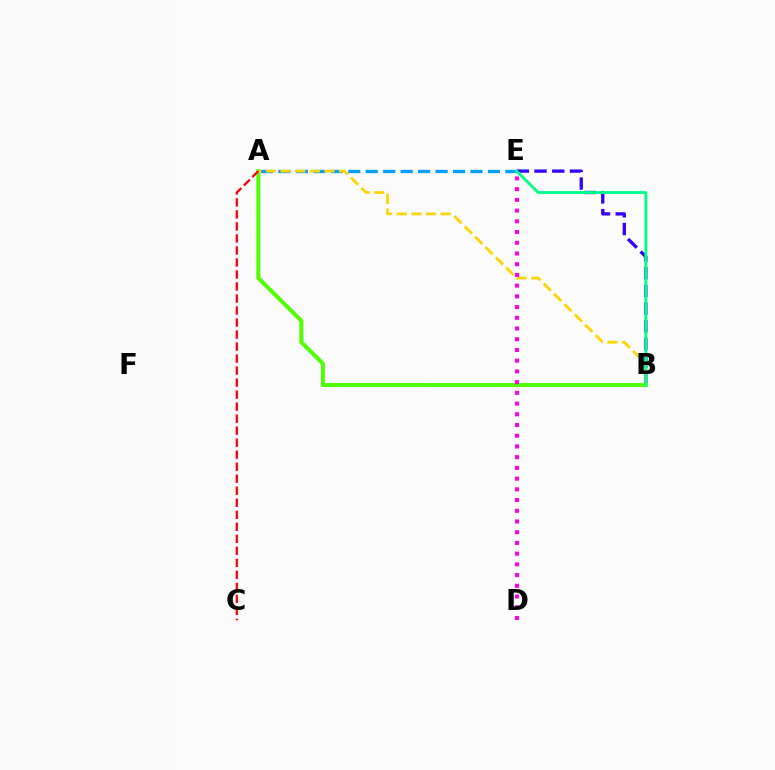{('B', 'E'): [{'color': '#3700ff', 'line_style': 'dashed', 'thickness': 2.41}, {'color': '#00ff86', 'line_style': 'solid', 'thickness': 2.02}], ('A', 'B'): [{'color': '#4fff00', 'line_style': 'solid', 'thickness': 2.85}, {'color': '#ffd500', 'line_style': 'dashed', 'thickness': 1.99}], ('A', 'E'): [{'color': '#009eff', 'line_style': 'dashed', 'thickness': 2.37}], ('D', 'E'): [{'color': '#ff00ed', 'line_style': 'dotted', 'thickness': 2.91}], ('A', 'C'): [{'color': '#ff0000', 'line_style': 'dashed', 'thickness': 1.63}]}